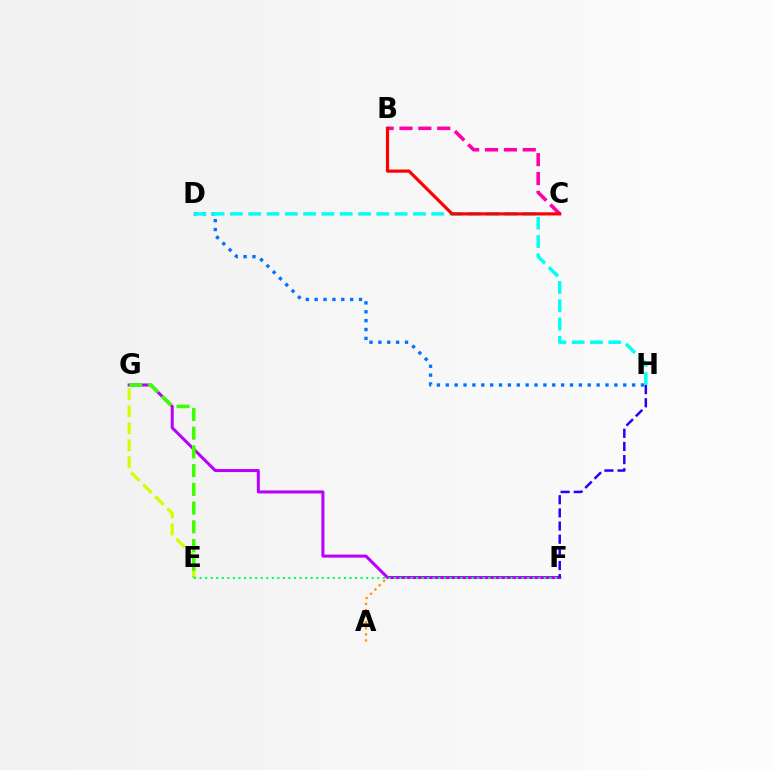{('A', 'F'): [{'color': '#ff9400', 'line_style': 'dotted', 'thickness': 1.66}], ('D', 'H'): [{'color': '#0074ff', 'line_style': 'dotted', 'thickness': 2.41}, {'color': '#00fff6', 'line_style': 'dashed', 'thickness': 2.49}], ('F', 'G'): [{'color': '#b900ff', 'line_style': 'solid', 'thickness': 2.18}], ('E', 'G'): [{'color': '#d1ff00', 'line_style': 'dashed', 'thickness': 2.31}, {'color': '#3dff00', 'line_style': 'dashed', 'thickness': 2.54}], ('F', 'H'): [{'color': '#2500ff', 'line_style': 'dashed', 'thickness': 1.79}], ('B', 'C'): [{'color': '#ff00ac', 'line_style': 'dashed', 'thickness': 2.56}, {'color': '#ff0000', 'line_style': 'solid', 'thickness': 2.29}], ('E', 'F'): [{'color': '#00ff5c', 'line_style': 'dotted', 'thickness': 1.51}]}